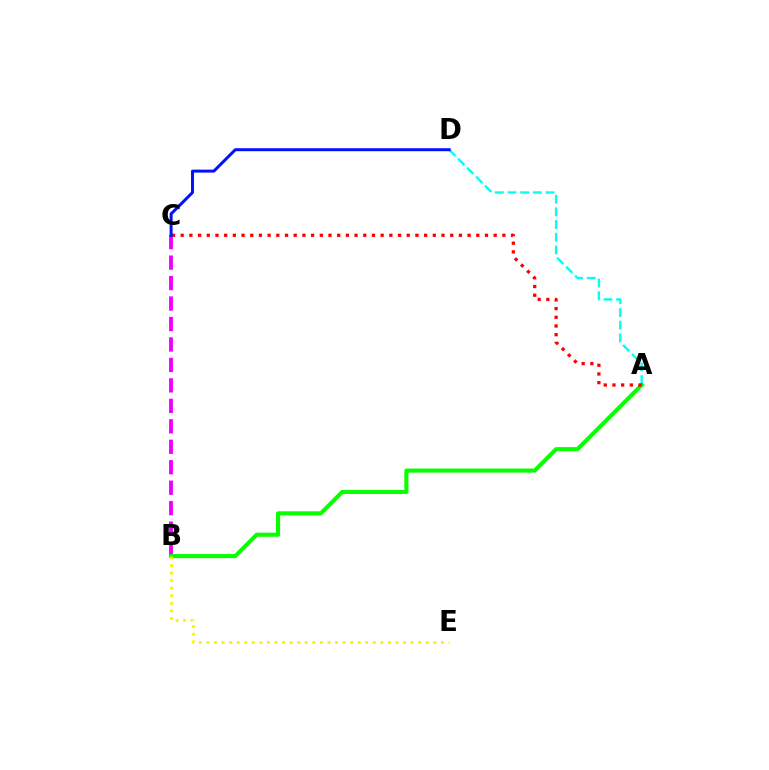{('A', 'D'): [{'color': '#00fff6', 'line_style': 'dashed', 'thickness': 1.72}], ('B', 'C'): [{'color': '#ee00ff', 'line_style': 'dashed', 'thickness': 2.78}], ('A', 'B'): [{'color': '#08ff00', 'line_style': 'solid', 'thickness': 2.94}], ('B', 'E'): [{'color': '#fcf500', 'line_style': 'dotted', 'thickness': 2.05}], ('A', 'C'): [{'color': '#ff0000', 'line_style': 'dotted', 'thickness': 2.36}], ('C', 'D'): [{'color': '#0010ff', 'line_style': 'solid', 'thickness': 2.14}]}